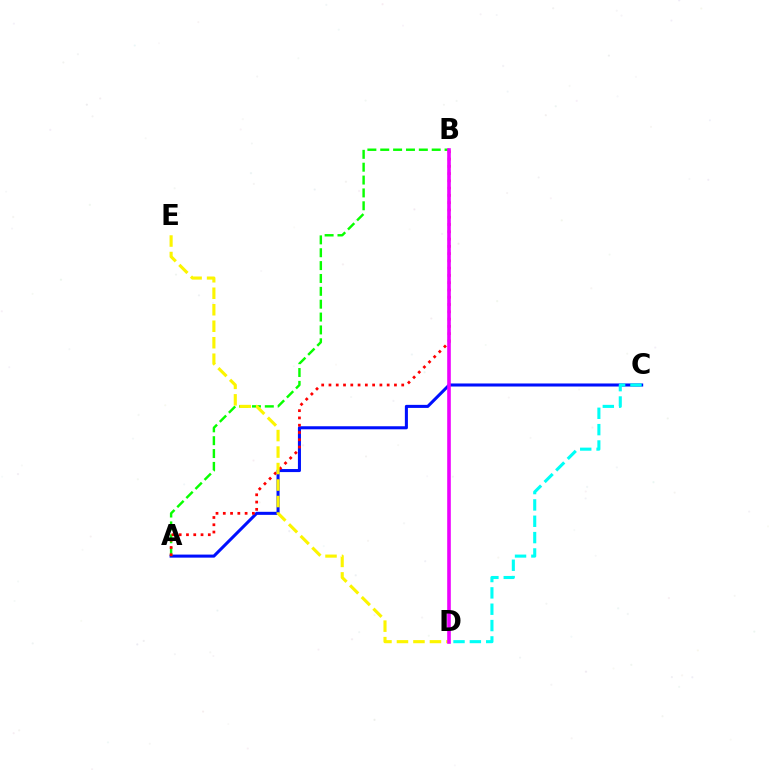{('A', 'C'): [{'color': '#0010ff', 'line_style': 'solid', 'thickness': 2.2}], ('A', 'B'): [{'color': '#08ff00', 'line_style': 'dashed', 'thickness': 1.75}, {'color': '#ff0000', 'line_style': 'dotted', 'thickness': 1.98}], ('D', 'E'): [{'color': '#fcf500', 'line_style': 'dashed', 'thickness': 2.24}], ('C', 'D'): [{'color': '#00fff6', 'line_style': 'dashed', 'thickness': 2.22}], ('B', 'D'): [{'color': '#ee00ff', 'line_style': 'solid', 'thickness': 2.6}]}